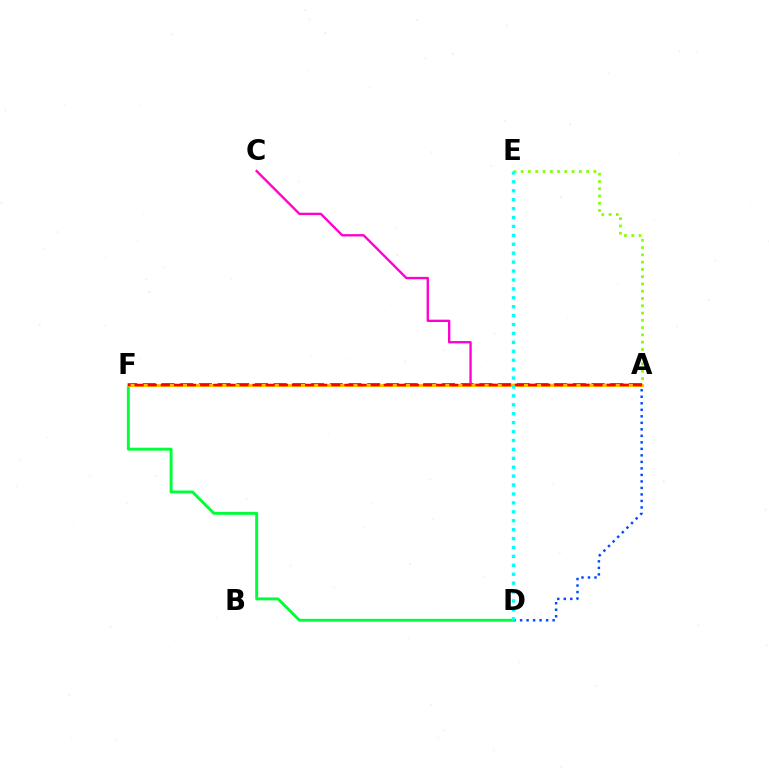{('A', 'E'): [{'color': '#84ff00', 'line_style': 'dotted', 'thickness': 1.98}], ('A', 'F'): [{'color': '#7200ff', 'line_style': 'dashed', 'thickness': 2.54}, {'color': '#ffbd00', 'line_style': 'solid', 'thickness': 2.15}, {'color': '#ff0000', 'line_style': 'dashed', 'thickness': 1.78}], ('A', 'D'): [{'color': '#004bff', 'line_style': 'dotted', 'thickness': 1.77}], ('D', 'F'): [{'color': '#00ff39', 'line_style': 'solid', 'thickness': 2.1}], ('A', 'C'): [{'color': '#ff00cf', 'line_style': 'solid', 'thickness': 1.7}], ('D', 'E'): [{'color': '#00fff6', 'line_style': 'dotted', 'thickness': 2.42}]}